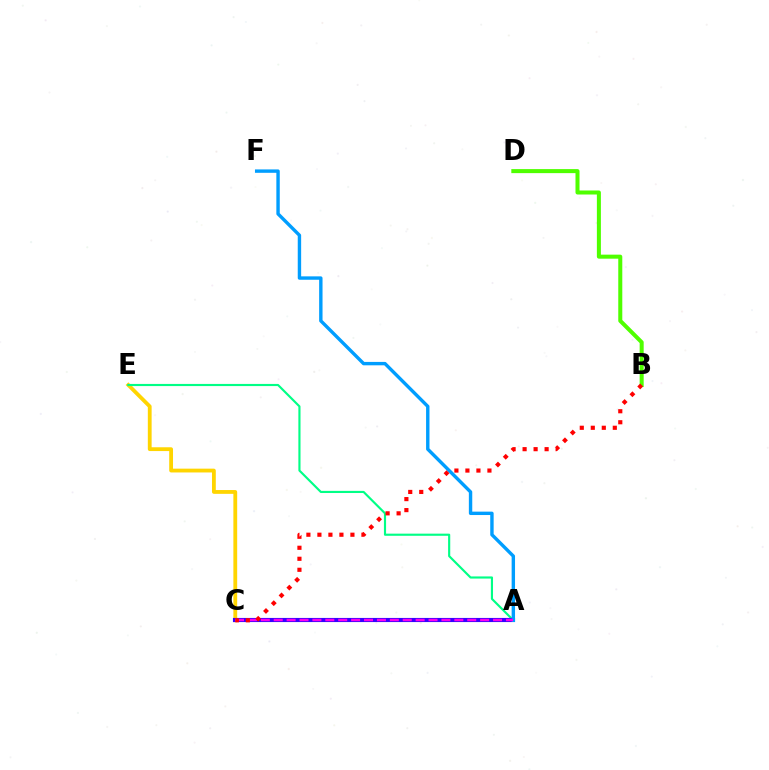{('C', 'E'): [{'color': '#ffd500', 'line_style': 'solid', 'thickness': 2.74}], ('A', 'E'): [{'color': '#00ff86', 'line_style': 'solid', 'thickness': 1.54}], ('A', 'C'): [{'color': '#3700ff', 'line_style': 'solid', 'thickness': 2.97}, {'color': '#ff00ed', 'line_style': 'dashed', 'thickness': 1.75}], ('B', 'D'): [{'color': '#4fff00', 'line_style': 'solid', 'thickness': 2.9}], ('A', 'F'): [{'color': '#009eff', 'line_style': 'solid', 'thickness': 2.45}], ('B', 'C'): [{'color': '#ff0000', 'line_style': 'dotted', 'thickness': 2.99}]}